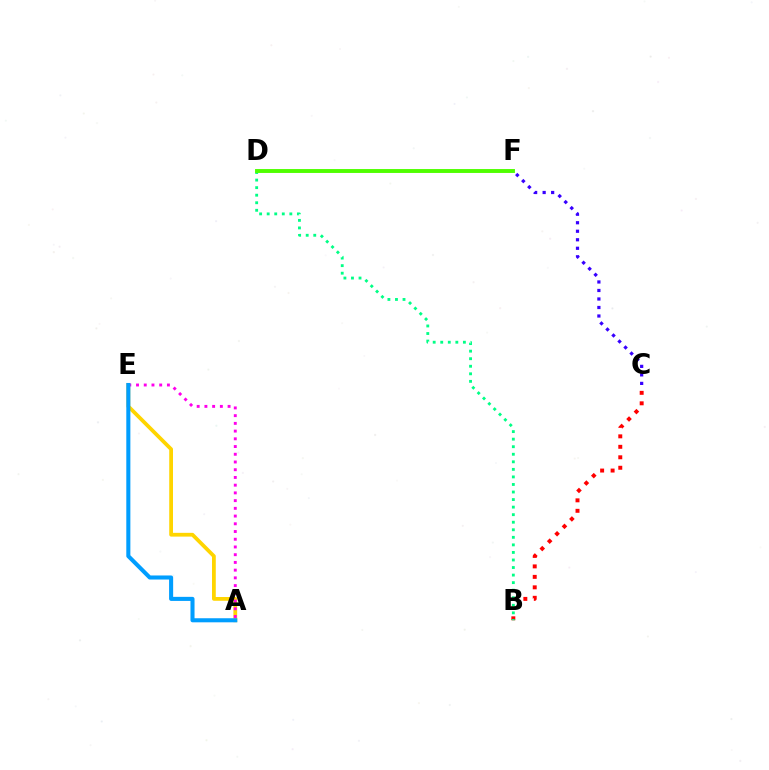{('C', 'F'): [{'color': '#3700ff', 'line_style': 'dotted', 'thickness': 2.31}], ('B', 'C'): [{'color': '#ff0000', 'line_style': 'dotted', 'thickness': 2.85}], ('B', 'D'): [{'color': '#00ff86', 'line_style': 'dotted', 'thickness': 2.05}], ('A', 'E'): [{'color': '#ffd500', 'line_style': 'solid', 'thickness': 2.72}, {'color': '#ff00ed', 'line_style': 'dotted', 'thickness': 2.1}, {'color': '#009eff', 'line_style': 'solid', 'thickness': 2.93}], ('D', 'F'): [{'color': '#4fff00', 'line_style': 'solid', 'thickness': 2.8}]}